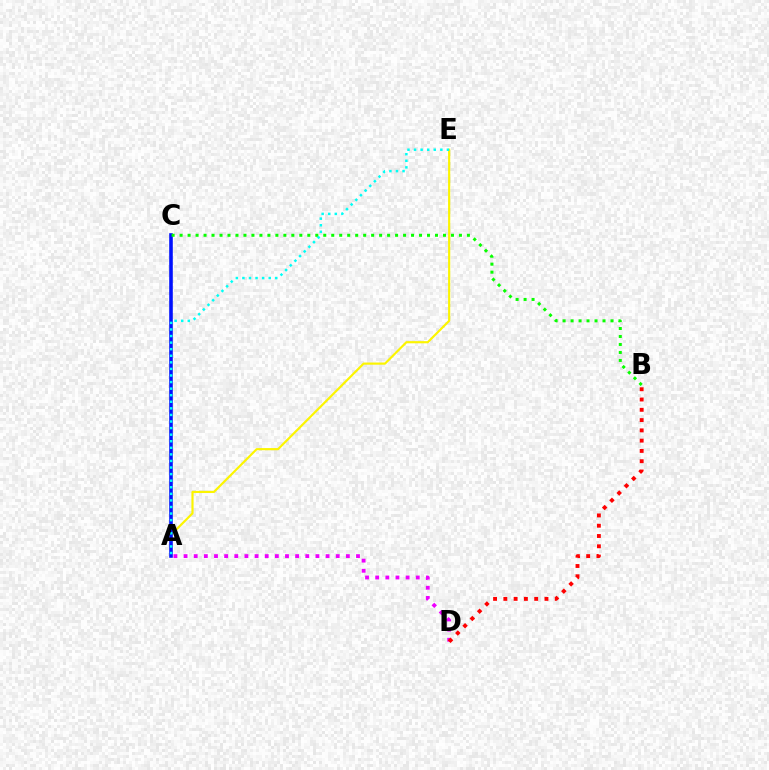{('A', 'E'): [{'color': '#fcf500', 'line_style': 'solid', 'thickness': 1.56}, {'color': '#00fff6', 'line_style': 'dotted', 'thickness': 1.79}], ('A', 'C'): [{'color': '#0010ff', 'line_style': 'solid', 'thickness': 2.58}], ('B', 'C'): [{'color': '#08ff00', 'line_style': 'dotted', 'thickness': 2.17}], ('A', 'D'): [{'color': '#ee00ff', 'line_style': 'dotted', 'thickness': 2.76}], ('B', 'D'): [{'color': '#ff0000', 'line_style': 'dotted', 'thickness': 2.79}]}